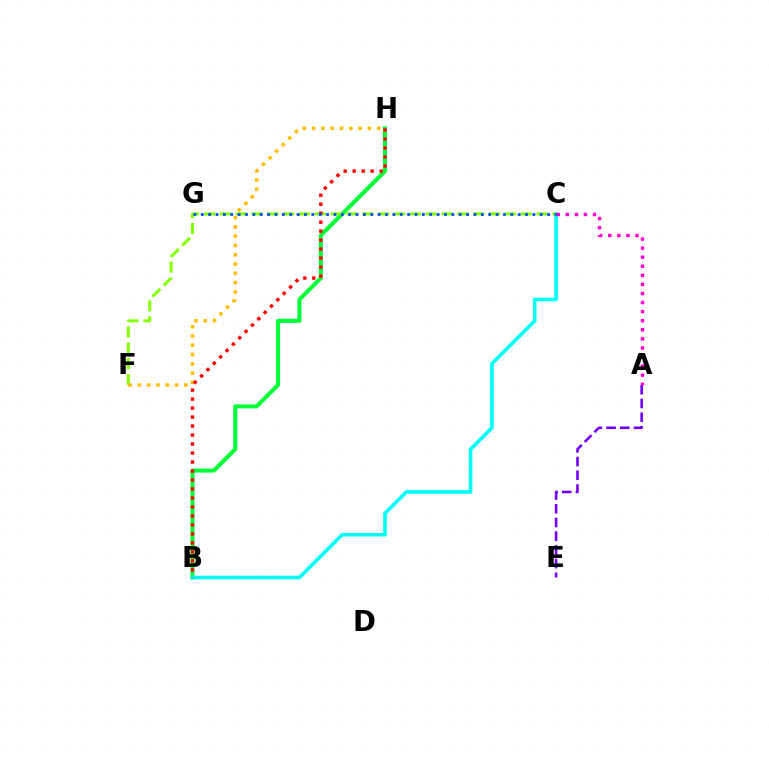{('B', 'H'): [{'color': '#00ff39', 'line_style': 'solid', 'thickness': 2.92}, {'color': '#ff0000', 'line_style': 'dotted', 'thickness': 2.44}], ('B', 'C'): [{'color': '#00fff6', 'line_style': 'solid', 'thickness': 2.6}], ('C', 'F'): [{'color': '#84ff00', 'line_style': 'dashed', 'thickness': 2.15}], ('A', 'E'): [{'color': '#7200ff', 'line_style': 'dashed', 'thickness': 1.86}], ('A', 'C'): [{'color': '#ff00cf', 'line_style': 'dotted', 'thickness': 2.46}], ('F', 'H'): [{'color': '#ffbd00', 'line_style': 'dotted', 'thickness': 2.52}], ('C', 'G'): [{'color': '#004bff', 'line_style': 'dotted', 'thickness': 2.0}]}